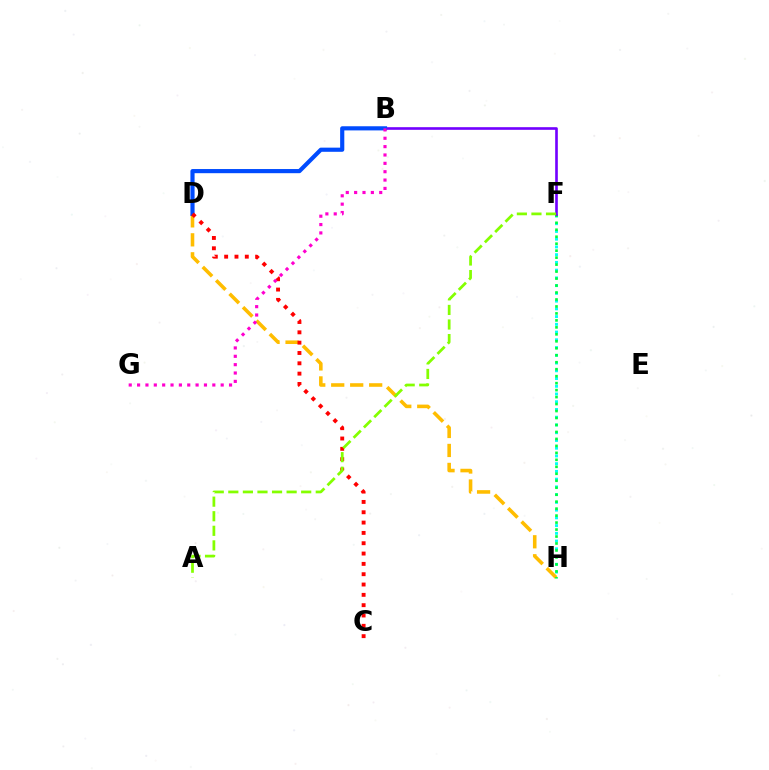{('F', 'H'): [{'color': '#00fff6', 'line_style': 'dotted', 'thickness': 2.1}, {'color': '#00ff39', 'line_style': 'dotted', 'thickness': 1.89}], ('D', 'H'): [{'color': '#ffbd00', 'line_style': 'dashed', 'thickness': 2.58}], ('B', 'F'): [{'color': '#7200ff', 'line_style': 'solid', 'thickness': 1.9}], ('B', 'D'): [{'color': '#004bff', 'line_style': 'solid', 'thickness': 2.99}], ('C', 'D'): [{'color': '#ff0000', 'line_style': 'dotted', 'thickness': 2.81}], ('B', 'G'): [{'color': '#ff00cf', 'line_style': 'dotted', 'thickness': 2.27}], ('A', 'F'): [{'color': '#84ff00', 'line_style': 'dashed', 'thickness': 1.98}]}